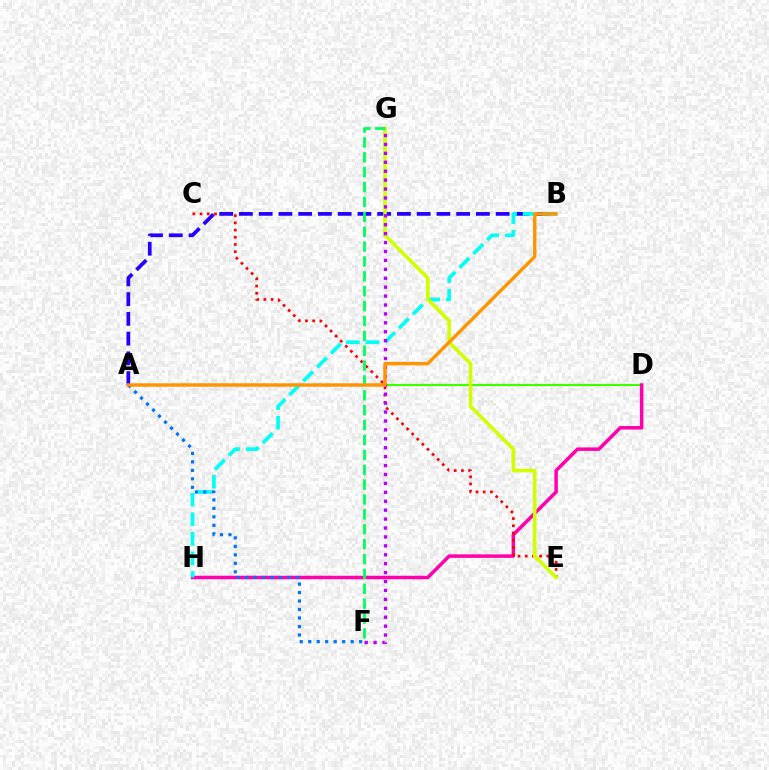{('A', 'D'): [{'color': '#3dff00', 'line_style': 'solid', 'thickness': 1.53}], ('D', 'H'): [{'color': '#ff00ac', 'line_style': 'solid', 'thickness': 2.51}], ('C', 'E'): [{'color': '#ff0000', 'line_style': 'dotted', 'thickness': 1.96}], ('A', 'B'): [{'color': '#2500ff', 'line_style': 'dashed', 'thickness': 2.68}, {'color': '#ff9400', 'line_style': 'solid', 'thickness': 2.45}], ('B', 'H'): [{'color': '#00fff6', 'line_style': 'dashed', 'thickness': 2.67}], ('E', 'G'): [{'color': '#d1ff00', 'line_style': 'solid', 'thickness': 2.59}], ('A', 'F'): [{'color': '#0074ff', 'line_style': 'dotted', 'thickness': 2.31}], ('F', 'G'): [{'color': '#00ff5c', 'line_style': 'dashed', 'thickness': 2.02}, {'color': '#b900ff', 'line_style': 'dotted', 'thickness': 2.42}]}